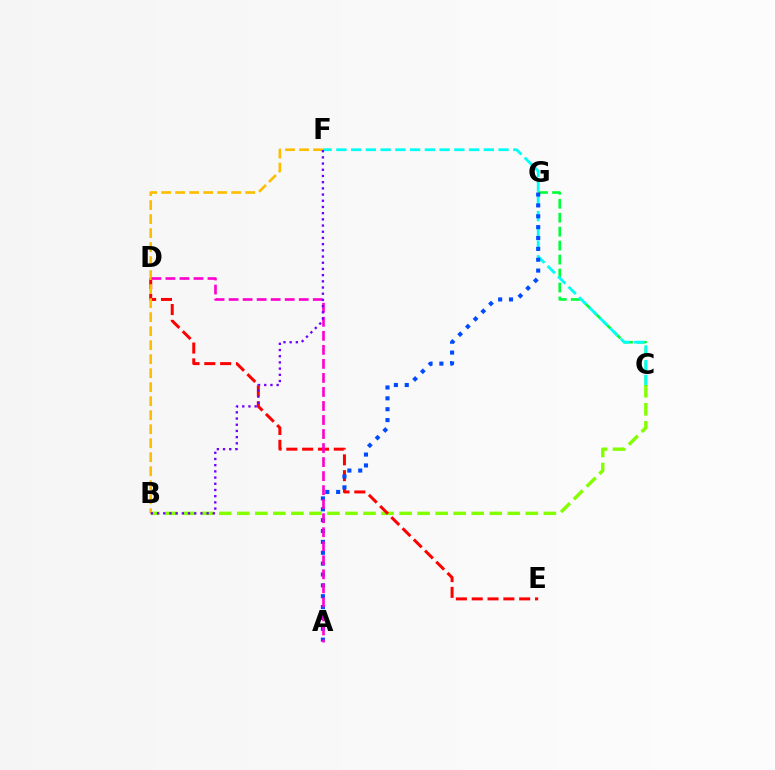{('B', 'C'): [{'color': '#84ff00', 'line_style': 'dashed', 'thickness': 2.45}], ('C', 'G'): [{'color': '#00ff39', 'line_style': 'dashed', 'thickness': 1.9}], ('C', 'F'): [{'color': '#00fff6', 'line_style': 'dashed', 'thickness': 2.0}], ('D', 'E'): [{'color': '#ff0000', 'line_style': 'dashed', 'thickness': 2.15}], ('B', 'F'): [{'color': '#ffbd00', 'line_style': 'dashed', 'thickness': 1.9}, {'color': '#7200ff', 'line_style': 'dotted', 'thickness': 1.68}], ('A', 'G'): [{'color': '#004bff', 'line_style': 'dotted', 'thickness': 2.95}], ('A', 'D'): [{'color': '#ff00cf', 'line_style': 'dashed', 'thickness': 1.91}]}